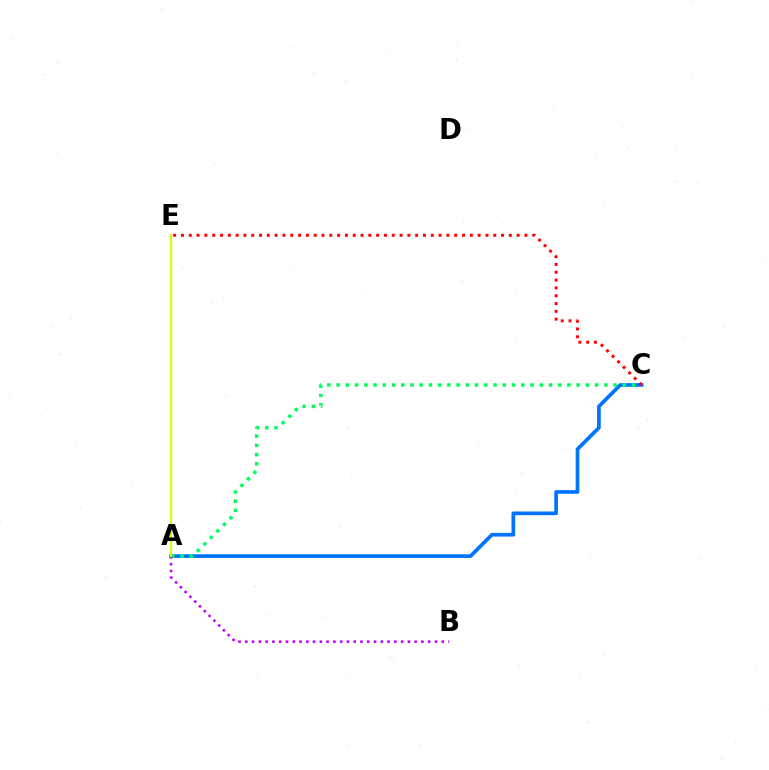{('A', 'C'): [{'color': '#0074ff', 'line_style': 'solid', 'thickness': 2.65}, {'color': '#00ff5c', 'line_style': 'dotted', 'thickness': 2.51}], ('A', 'B'): [{'color': '#b900ff', 'line_style': 'dotted', 'thickness': 1.84}], ('A', 'E'): [{'color': '#d1ff00', 'line_style': 'solid', 'thickness': 1.57}], ('C', 'E'): [{'color': '#ff0000', 'line_style': 'dotted', 'thickness': 2.12}]}